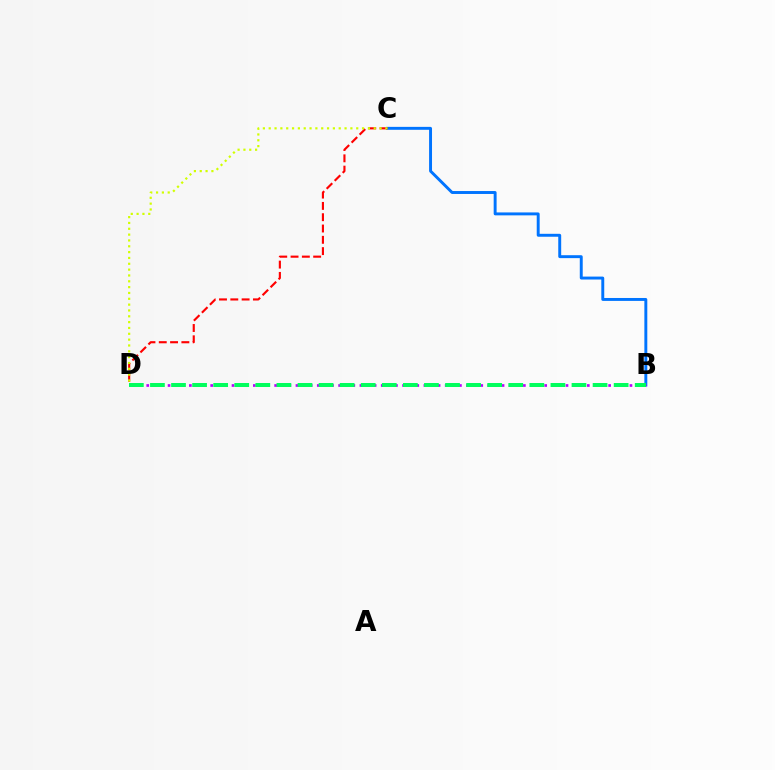{('B', 'C'): [{'color': '#0074ff', 'line_style': 'solid', 'thickness': 2.11}], ('C', 'D'): [{'color': '#ff0000', 'line_style': 'dashed', 'thickness': 1.54}, {'color': '#d1ff00', 'line_style': 'dotted', 'thickness': 1.59}], ('B', 'D'): [{'color': '#b900ff', 'line_style': 'dotted', 'thickness': 1.93}, {'color': '#00ff5c', 'line_style': 'dashed', 'thickness': 2.86}]}